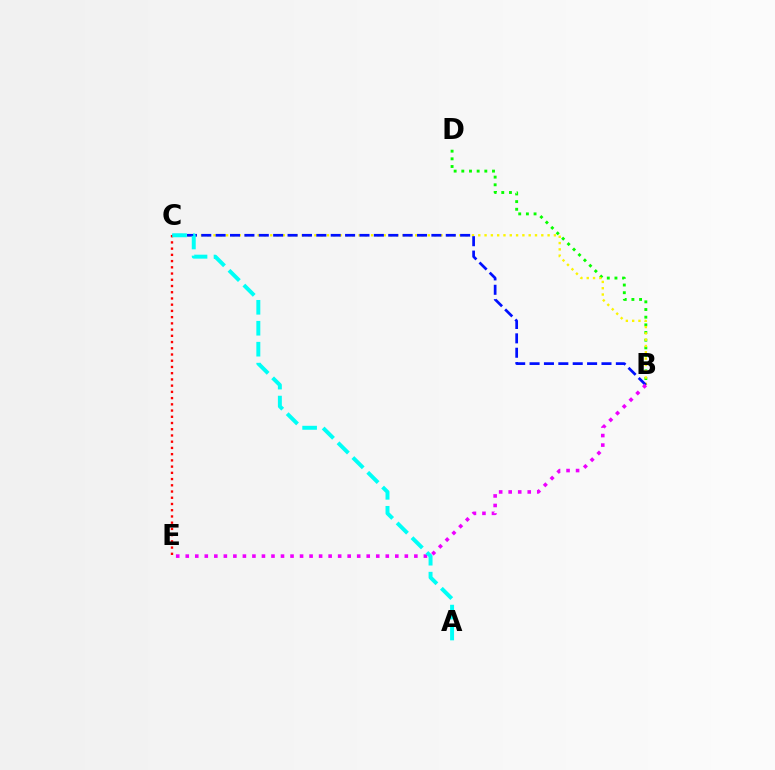{('B', 'D'): [{'color': '#08ff00', 'line_style': 'dotted', 'thickness': 2.08}], ('B', 'C'): [{'color': '#fcf500', 'line_style': 'dotted', 'thickness': 1.71}, {'color': '#0010ff', 'line_style': 'dashed', 'thickness': 1.95}], ('C', 'E'): [{'color': '#ff0000', 'line_style': 'dotted', 'thickness': 1.69}], ('B', 'E'): [{'color': '#ee00ff', 'line_style': 'dotted', 'thickness': 2.59}], ('A', 'C'): [{'color': '#00fff6', 'line_style': 'dashed', 'thickness': 2.85}]}